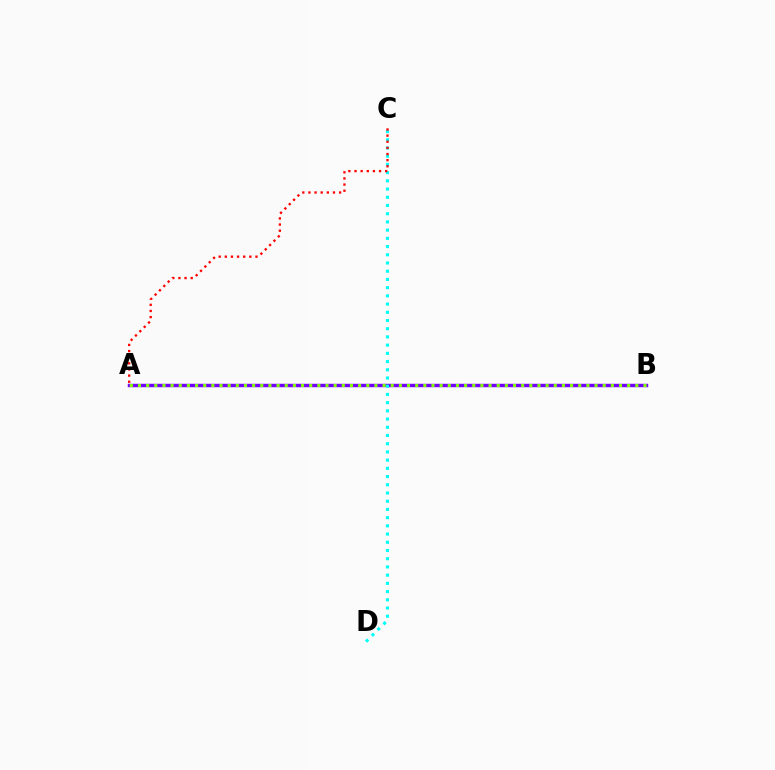{('A', 'B'): [{'color': '#7200ff', 'line_style': 'solid', 'thickness': 2.47}, {'color': '#84ff00', 'line_style': 'dotted', 'thickness': 2.22}], ('C', 'D'): [{'color': '#00fff6', 'line_style': 'dotted', 'thickness': 2.23}], ('A', 'C'): [{'color': '#ff0000', 'line_style': 'dotted', 'thickness': 1.67}]}